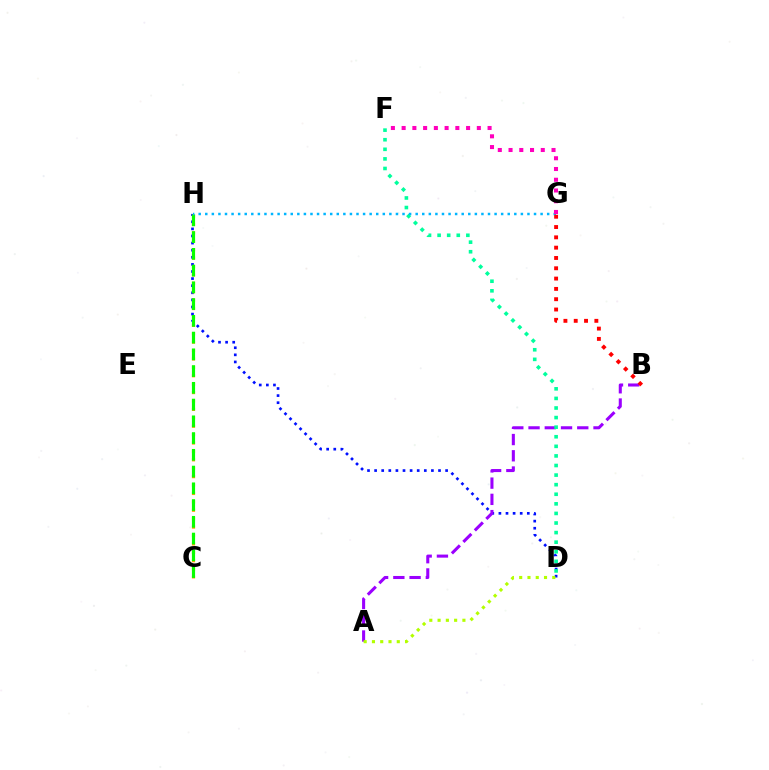{('D', 'H'): [{'color': '#0010ff', 'line_style': 'dotted', 'thickness': 1.93}], ('A', 'B'): [{'color': '#9b00ff', 'line_style': 'dashed', 'thickness': 2.21}], ('C', 'H'): [{'color': '#ffa500', 'line_style': 'dotted', 'thickness': 2.28}, {'color': '#08ff00', 'line_style': 'dashed', 'thickness': 2.28}], ('D', 'F'): [{'color': '#00ff9d', 'line_style': 'dotted', 'thickness': 2.6}], ('G', 'H'): [{'color': '#00b5ff', 'line_style': 'dotted', 'thickness': 1.79}], ('A', 'D'): [{'color': '#b3ff00', 'line_style': 'dotted', 'thickness': 2.25}], ('B', 'G'): [{'color': '#ff0000', 'line_style': 'dotted', 'thickness': 2.8}], ('F', 'G'): [{'color': '#ff00bd', 'line_style': 'dotted', 'thickness': 2.92}]}